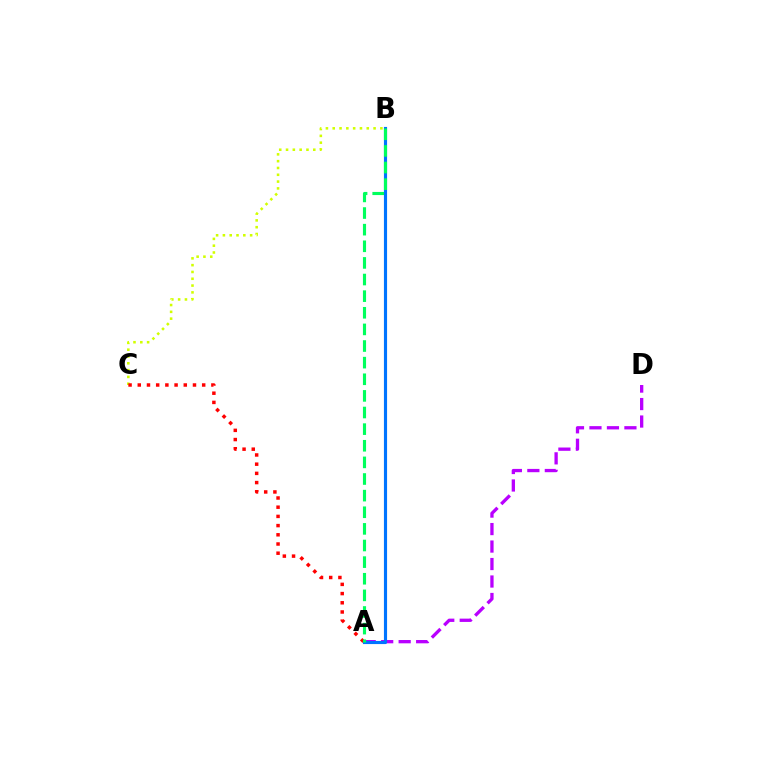{('B', 'C'): [{'color': '#d1ff00', 'line_style': 'dotted', 'thickness': 1.85}], ('A', 'C'): [{'color': '#ff0000', 'line_style': 'dotted', 'thickness': 2.5}], ('A', 'D'): [{'color': '#b900ff', 'line_style': 'dashed', 'thickness': 2.37}], ('A', 'B'): [{'color': '#0074ff', 'line_style': 'solid', 'thickness': 2.26}, {'color': '#00ff5c', 'line_style': 'dashed', 'thickness': 2.26}]}